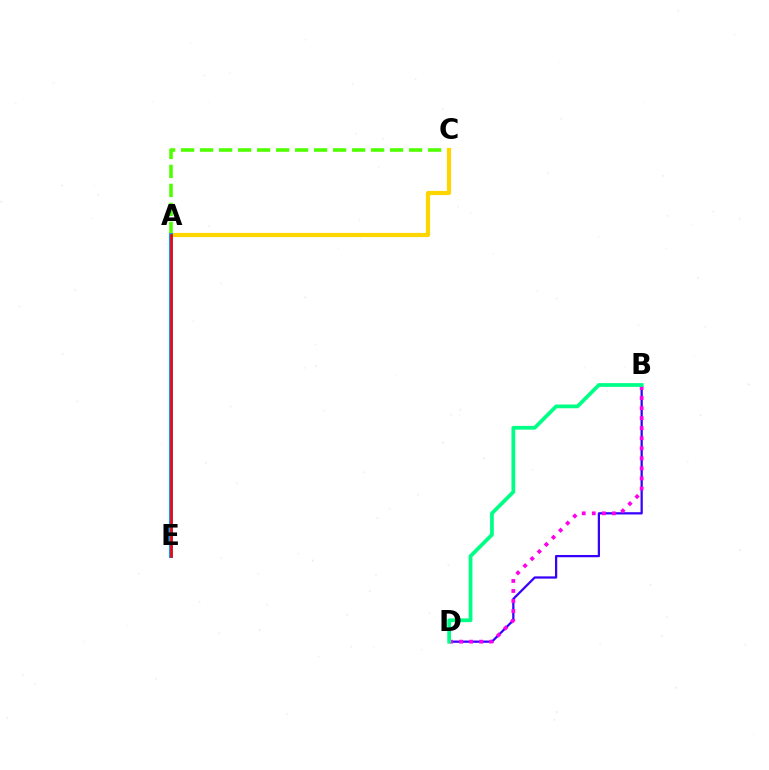{('B', 'D'): [{'color': '#3700ff', 'line_style': 'solid', 'thickness': 1.62}, {'color': '#ff00ed', 'line_style': 'dotted', 'thickness': 2.73}, {'color': '#00ff86', 'line_style': 'solid', 'thickness': 2.7}], ('A', 'C'): [{'color': '#4fff00', 'line_style': 'dashed', 'thickness': 2.58}, {'color': '#ffd500', 'line_style': 'solid', 'thickness': 3.0}], ('A', 'E'): [{'color': '#009eff', 'line_style': 'solid', 'thickness': 2.88}, {'color': '#ff0000', 'line_style': 'solid', 'thickness': 1.84}]}